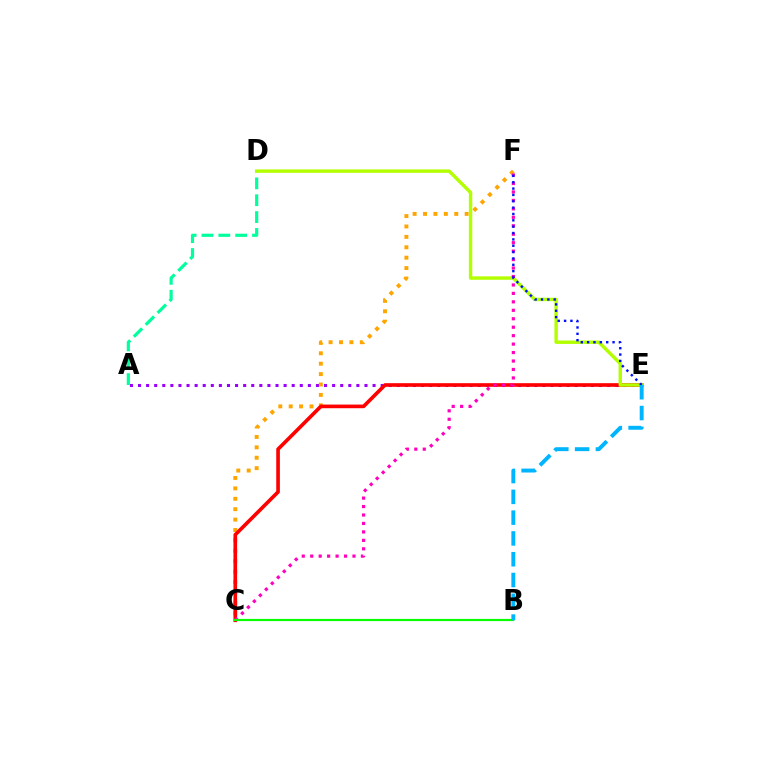{('A', 'E'): [{'color': '#9b00ff', 'line_style': 'dotted', 'thickness': 2.2}], ('C', 'F'): [{'color': '#ffa500', 'line_style': 'dotted', 'thickness': 2.83}, {'color': '#ff00bd', 'line_style': 'dotted', 'thickness': 2.3}], ('A', 'D'): [{'color': '#00ff9d', 'line_style': 'dashed', 'thickness': 2.29}], ('C', 'E'): [{'color': '#ff0000', 'line_style': 'solid', 'thickness': 2.62}], ('D', 'E'): [{'color': '#b3ff00', 'line_style': 'solid', 'thickness': 2.47}], ('B', 'C'): [{'color': '#08ff00', 'line_style': 'solid', 'thickness': 1.56}], ('E', 'F'): [{'color': '#0010ff', 'line_style': 'dotted', 'thickness': 1.73}], ('B', 'E'): [{'color': '#00b5ff', 'line_style': 'dashed', 'thickness': 2.82}]}